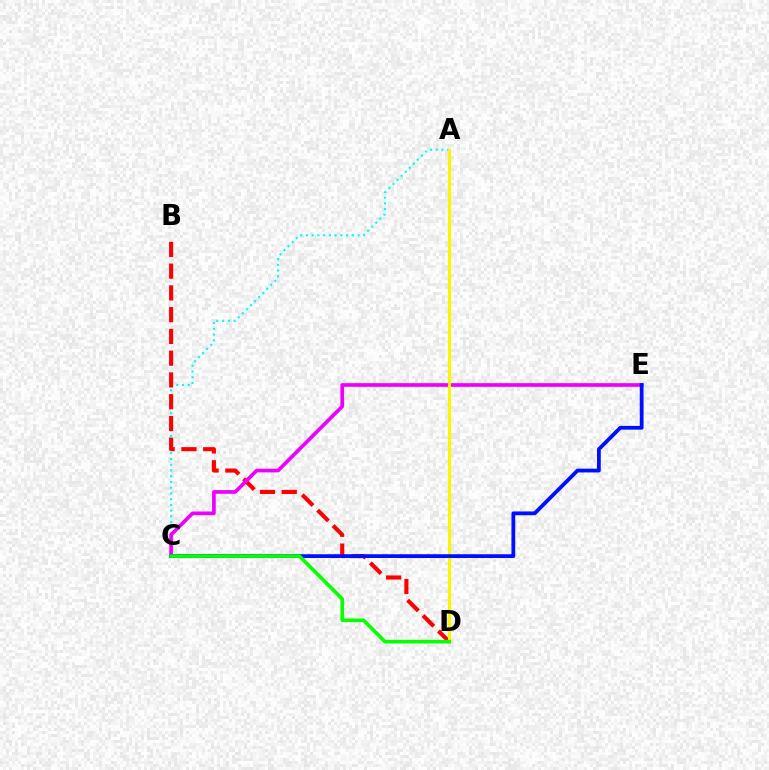{('A', 'C'): [{'color': '#00fff6', 'line_style': 'dotted', 'thickness': 1.56}], ('B', 'D'): [{'color': '#ff0000', 'line_style': 'dashed', 'thickness': 2.96}], ('C', 'E'): [{'color': '#ee00ff', 'line_style': 'solid', 'thickness': 2.65}, {'color': '#0010ff', 'line_style': 'solid', 'thickness': 2.73}], ('A', 'D'): [{'color': '#fcf500', 'line_style': 'solid', 'thickness': 2.21}], ('C', 'D'): [{'color': '#08ff00', 'line_style': 'solid', 'thickness': 2.6}]}